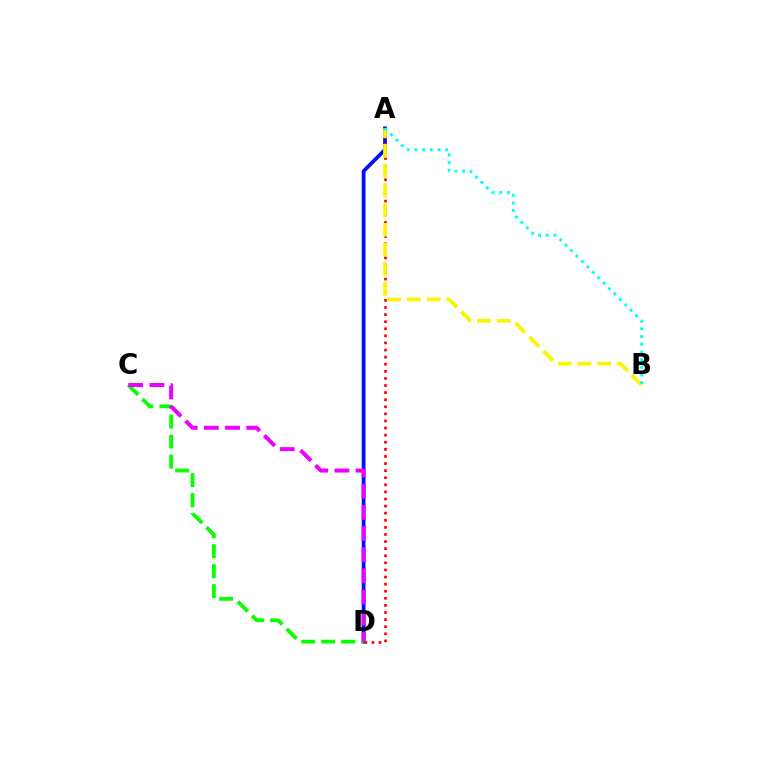{('A', 'D'): [{'color': '#0010ff', 'line_style': 'solid', 'thickness': 2.73}, {'color': '#ff0000', 'line_style': 'dotted', 'thickness': 1.93}], ('A', 'B'): [{'color': '#fcf500', 'line_style': 'dashed', 'thickness': 2.68}, {'color': '#00fff6', 'line_style': 'dotted', 'thickness': 2.08}], ('C', 'D'): [{'color': '#08ff00', 'line_style': 'dashed', 'thickness': 2.71}, {'color': '#ee00ff', 'line_style': 'dashed', 'thickness': 2.88}]}